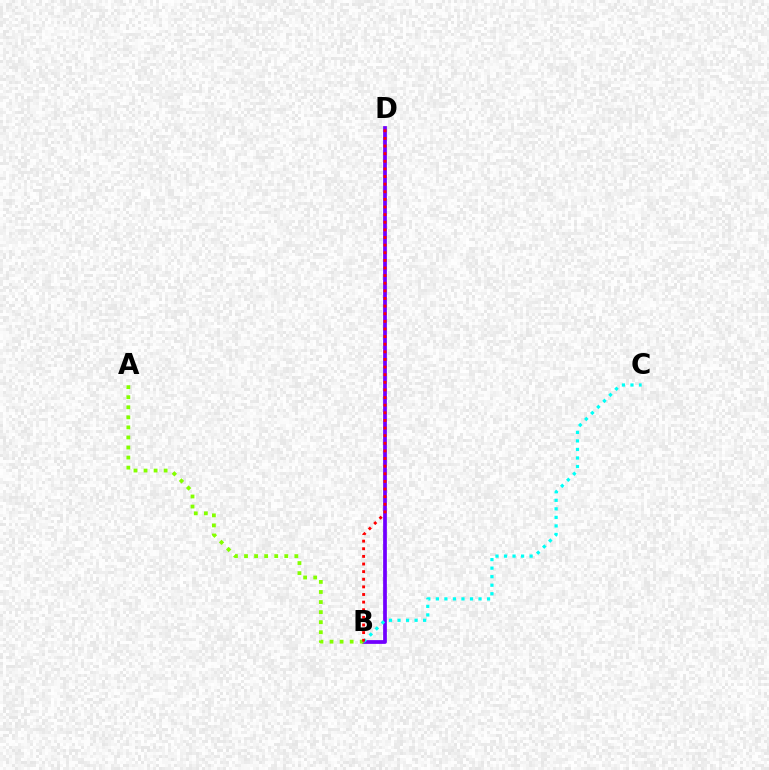{('B', 'D'): [{'color': '#7200ff', 'line_style': 'solid', 'thickness': 2.7}, {'color': '#ff0000', 'line_style': 'dotted', 'thickness': 2.07}], ('B', 'C'): [{'color': '#00fff6', 'line_style': 'dotted', 'thickness': 2.32}], ('A', 'B'): [{'color': '#84ff00', 'line_style': 'dotted', 'thickness': 2.73}]}